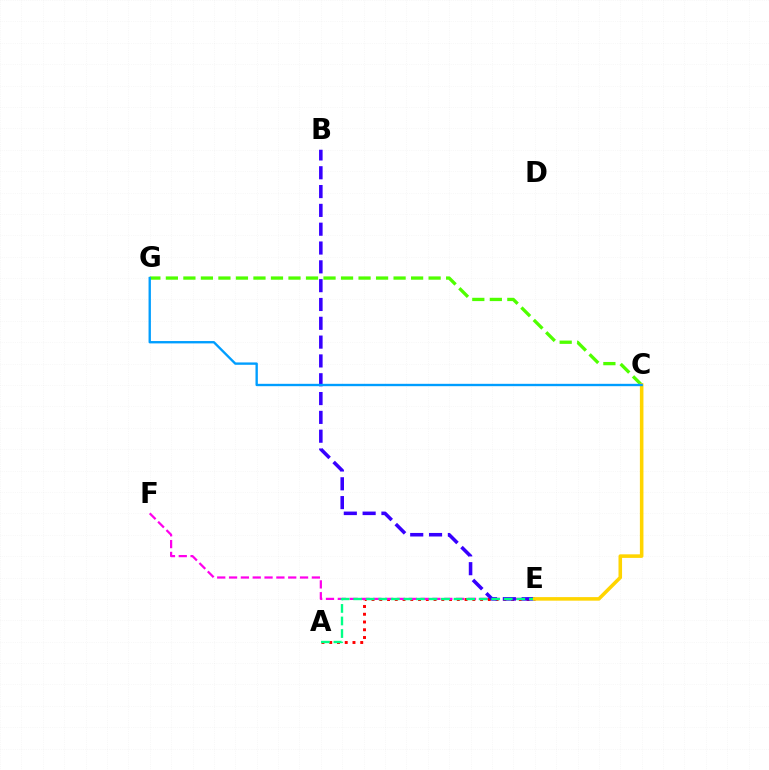{('A', 'E'): [{'color': '#ff0000', 'line_style': 'dotted', 'thickness': 2.11}, {'color': '#00ff86', 'line_style': 'dashed', 'thickness': 1.7}], ('E', 'F'): [{'color': '#ff00ed', 'line_style': 'dashed', 'thickness': 1.61}], ('C', 'G'): [{'color': '#4fff00', 'line_style': 'dashed', 'thickness': 2.38}, {'color': '#009eff', 'line_style': 'solid', 'thickness': 1.7}], ('B', 'E'): [{'color': '#3700ff', 'line_style': 'dashed', 'thickness': 2.56}], ('C', 'E'): [{'color': '#ffd500', 'line_style': 'solid', 'thickness': 2.56}]}